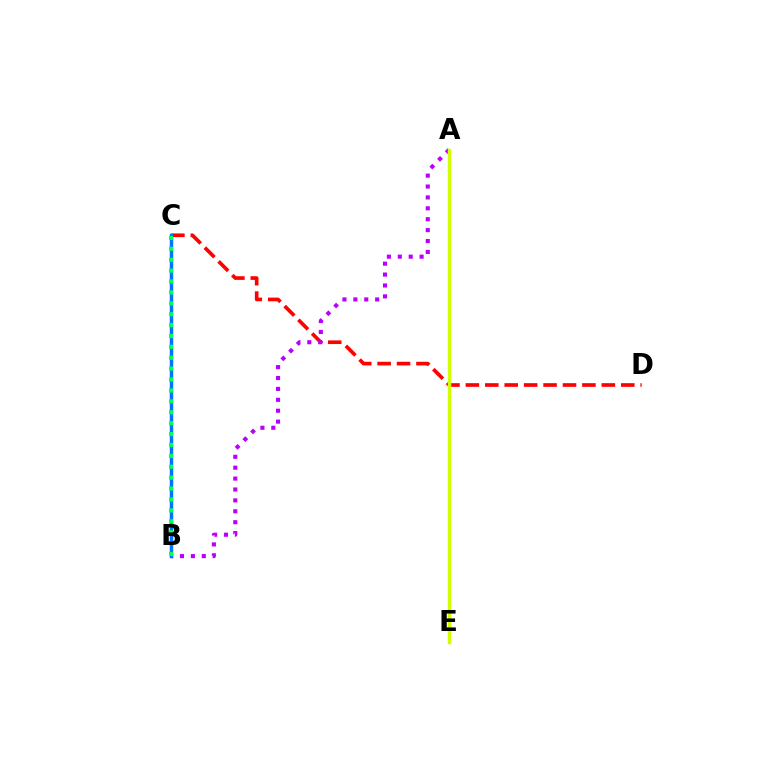{('C', 'D'): [{'color': '#ff0000', 'line_style': 'dashed', 'thickness': 2.64}], ('A', 'B'): [{'color': '#b900ff', 'line_style': 'dotted', 'thickness': 2.96}], ('B', 'C'): [{'color': '#0074ff', 'line_style': 'solid', 'thickness': 2.49}, {'color': '#00ff5c', 'line_style': 'dotted', 'thickness': 2.96}], ('A', 'E'): [{'color': '#d1ff00', 'line_style': 'solid', 'thickness': 2.48}]}